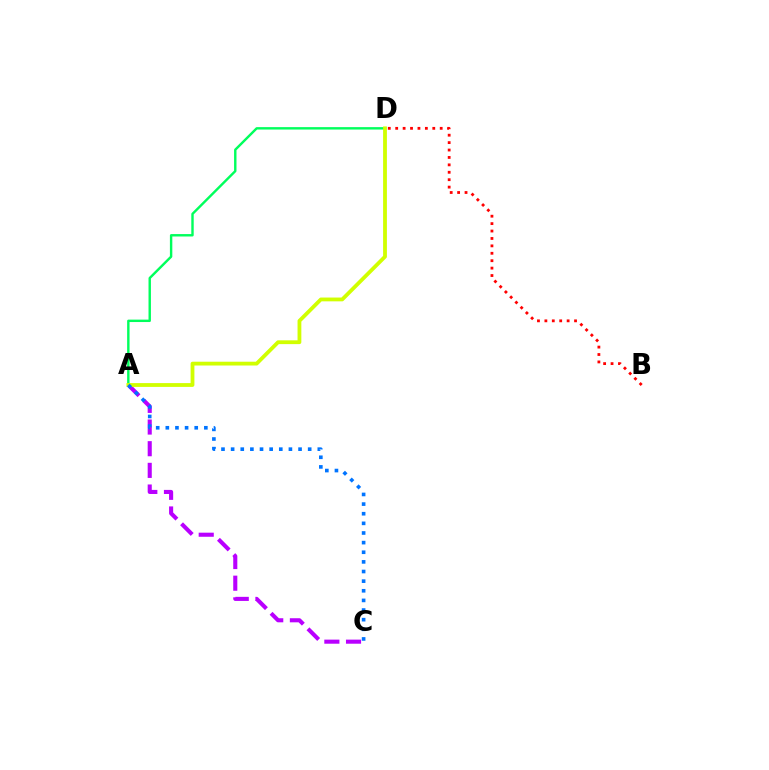{('A', 'D'): [{'color': '#00ff5c', 'line_style': 'solid', 'thickness': 1.74}, {'color': '#d1ff00', 'line_style': 'solid', 'thickness': 2.74}], ('B', 'D'): [{'color': '#ff0000', 'line_style': 'dotted', 'thickness': 2.02}], ('A', 'C'): [{'color': '#b900ff', 'line_style': 'dashed', 'thickness': 2.94}, {'color': '#0074ff', 'line_style': 'dotted', 'thickness': 2.62}]}